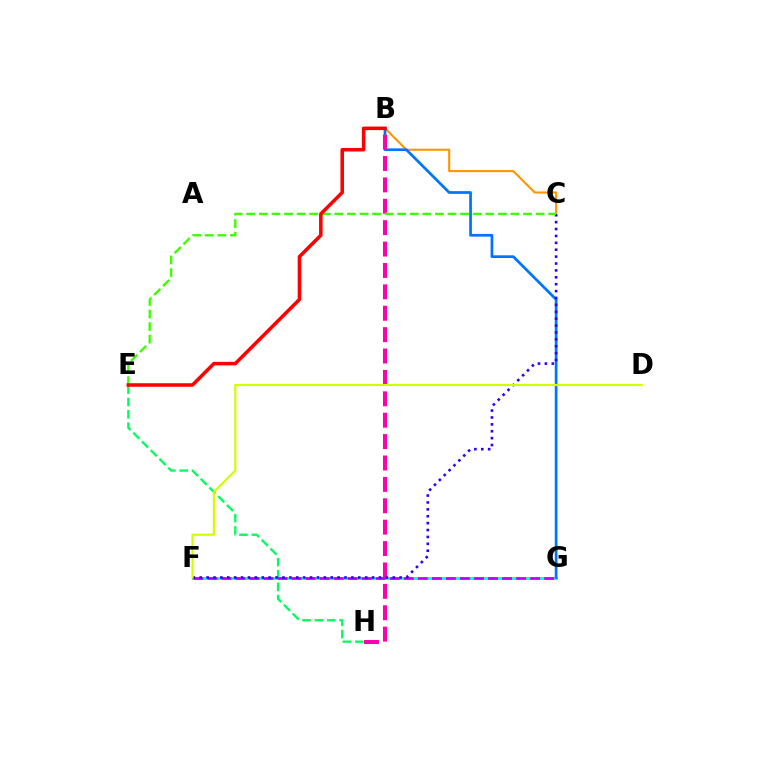{('B', 'C'): [{'color': '#ff9400', 'line_style': 'solid', 'thickness': 1.5}], ('E', 'H'): [{'color': '#00ff5c', 'line_style': 'dashed', 'thickness': 1.68}], ('F', 'G'): [{'color': '#00fff6', 'line_style': 'solid', 'thickness': 2.15}, {'color': '#b900ff', 'line_style': 'dashed', 'thickness': 1.91}], ('B', 'G'): [{'color': '#0074ff', 'line_style': 'solid', 'thickness': 1.96}], ('B', 'H'): [{'color': '#ff00ac', 'line_style': 'dashed', 'thickness': 2.91}], ('C', 'F'): [{'color': '#2500ff', 'line_style': 'dotted', 'thickness': 1.87}], ('C', 'E'): [{'color': '#3dff00', 'line_style': 'dashed', 'thickness': 1.71}], ('D', 'F'): [{'color': '#d1ff00', 'line_style': 'solid', 'thickness': 1.56}], ('B', 'E'): [{'color': '#ff0000', 'line_style': 'solid', 'thickness': 2.55}]}